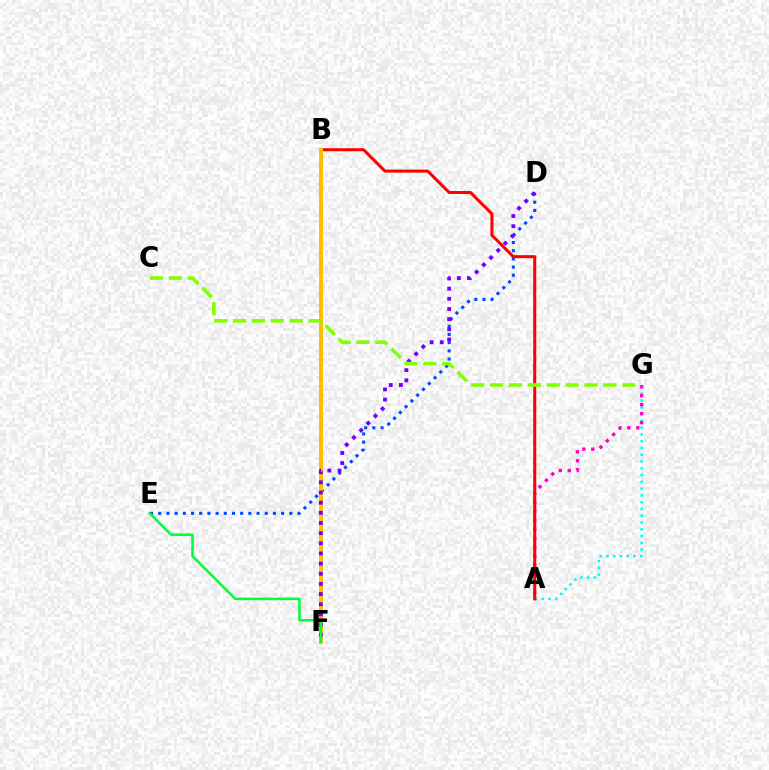{('A', 'G'): [{'color': '#00fff6', 'line_style': 'dotted', 'thickness': 1.84}, {'color': '#ff00cf', 'line_style': 'dotted', 'thickness': 2.44}], ('A', 'B'): [{'color': '#ff0000', 'line_style': 'solid', 'thickness': 2.18}], ('D', 'E'): [{'color': '#004bff', 'line_style': 'dotted', 'thickness': 2.23}], ('B', 'F'): [{'color': '#ffbd00', 'line_style': 'solid', 'thickness': 2.84}], ('D', 'F'): [{'color': '#7200ff', 'line_style': 'dotted', 'thickness': 2.76}], ('E', 'F'): [{'color': '#00ff39', 'line_style': 'solid', 'thickness': 1.81}], ('C', 'G'): [{'color': '#84ff00', 'line_style': 'dashed', 'thickness': 2.57}]}